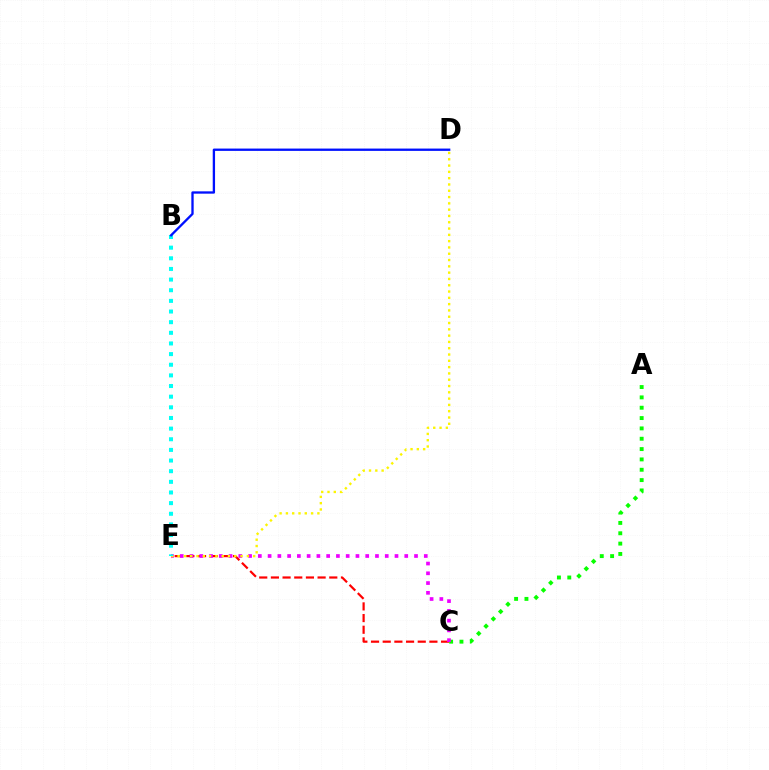{('C', 'E'): [{'color': '#ff0000', 'line_style': 'dashed', 'thickness': 1.59}, {'color': '#ee00ff', 'line_style': 'dotted', 'thickness': 2.65}], ('A', 'C'): [{'color': '#08ff00', 'line_style': 'dotted', 'thickness': 2.81}], ('D', 'E'): [{'color': '#fcf500', 'line_style': 'dotted', 'thickness': 1.71}], ('B', 'E'): [{'color': '#00fff6', 'line_style': 'dotted', 'thickness': 2.89}], ('B', 'D'): [{'color': '#0010ff', 'line_style': 'solid', 'thickness': 1.67}]}